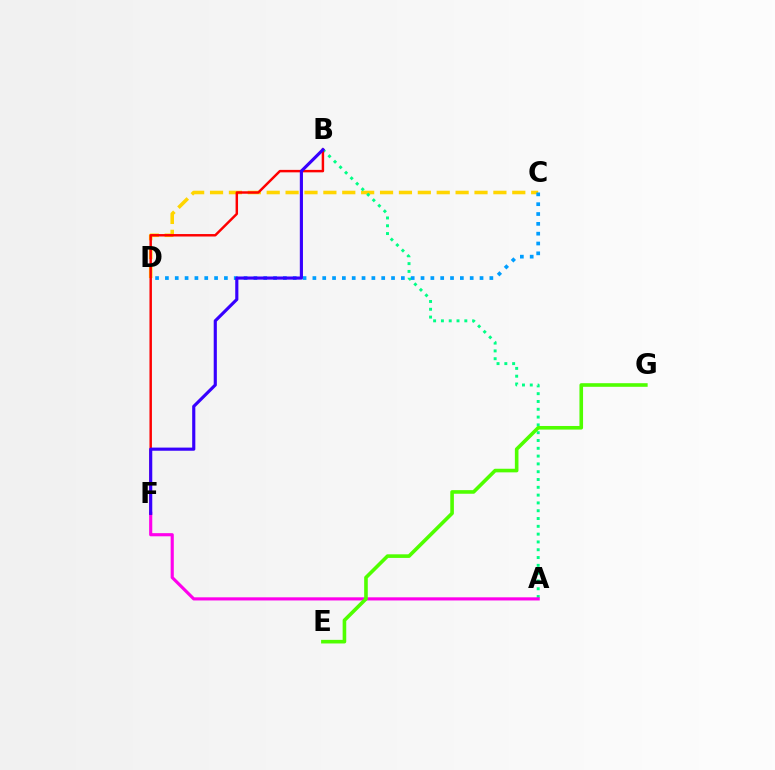{('C', 'D'): [{'color': '#ffd500', 'line_style': 'dashed', 'thickness': 2.57}, {'color': '#009eff', 'line_style': 'dotted', 'thickness': 2.67}], ('A', 'B'): [{'color': '#00ff86', 'line_style': 'dotted', 'thickness': 2.12}], ('A', 'F'): [{'color': '#ff00ed', 'line_style': 'solid', 'thickness': 2.26}], ('B', 'F'): [{'color': '#ff0000', 'line_style': 'solid', 'thickness': 1.77}, {'color': '#3700ff', 'line_style': 'solid', 'thickness': 2.26}], ('E', 'G'): [{'color': '#4fff00', 'line_style': 'solid', 'thickness': 2.6}]}